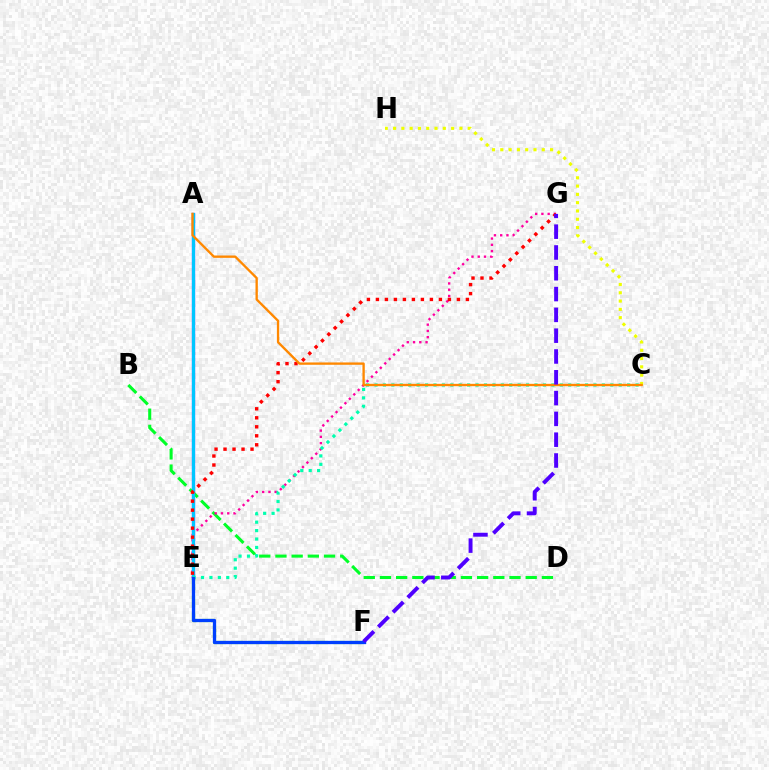{('C', 'H'): [{'color': '#eeff00', 'line_style': 'dotted', 'thickness': 2.25}], ('A', 'E'): [{'color': '#d600ff', 'line_style': 'solid', 'thickness': 2.31}, {'color': '#00c7ff', 'line_style': 'solid', 'thickness': 2.35}], ('B', 'D'): [{'color': '#00ff27', 'line_style': 'dashed', 'thickness': 2.2}], ('E', 'G'): [{'color': '#ff00a0', 'line_style': 'dotted', 'thickness': 1.7}, {'color': '#ff0000', 'line_style': 'dotted', 'thickness': 2.45}], ('E', 'F'): [{'color': '#66ff00', 'line_style': 'dashed', 'thickness': 2.3}, {'color': '#003fff', 'line_style': 'solid', 'thickness': 2.36}], ('C', 'E'): [{'color': '#00ffaf', 'line_style': 'dotted', 'thickness': 2.29}], ('A', 'C'): [{'color': '#ff8800', 'line_style': 'solid', 'thickness': 1.69}], ('F', 'G'): [{'color': '#4f00ff', 'line_style': 'dashed', 'thickness': 2.83}]}